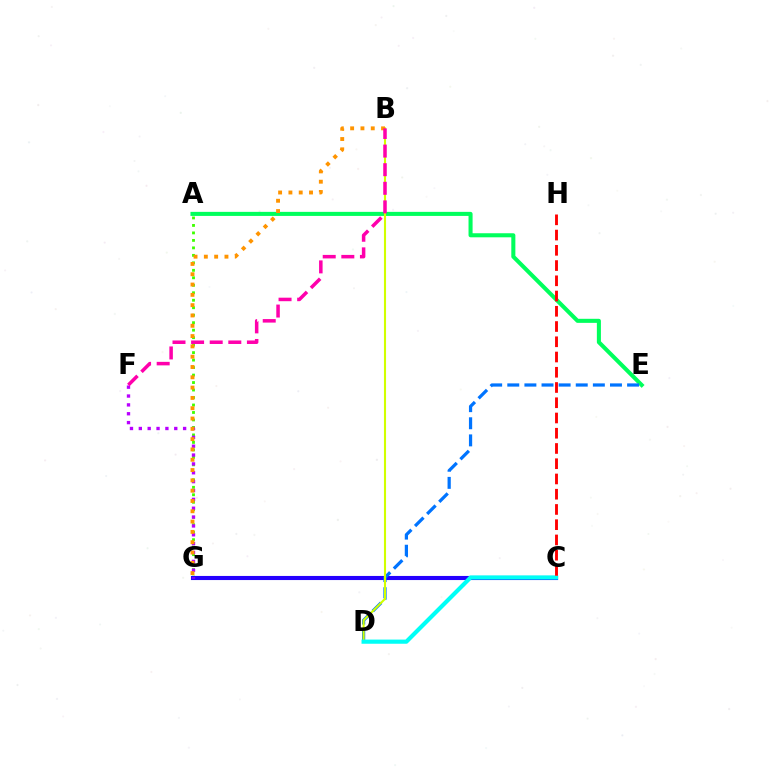{('A', 'G'): [{'color': '#3dff00', 'line_style': 'dotted', 'thickness': 2.03}], ('C', 'G'): [{'color': '#2500ff', 'line_style': 'solid', 'thickness': 2.95}], ('A', 'E'): [{'color': '#00ff5c', 'line_style': 'solid', 'thickness': 2.92}], ('D', 'E'): [{'color': '#0074ff', 'line_style': 'dashed', 'thickness': 2.33}], ('F', 'G'): [{'color': '#b900ff', 'line_style': 'dotted', 'thickness': 2.41}], ('B', 'D'): [{'color': '#d1ff00', 'line_style': 'solid', 'thickness': 1.51}], ('B', 'G'): [{'color': '#ff9400', 'line_style': 'dotted', 'thickness': 2.8}], ('C', 'D'): [{'color': '#00fff6', 'line_style': 'solid', 'thickness': 3.0}], ('C', 'H'): [{'color': '#ff0000', 'line_style': 'dashed', 'thickness': 2.07}], ('B', 'F'): [{'color': '#ff00ac', 'line_style': 'dashed', 'thickness': 2.53}]}